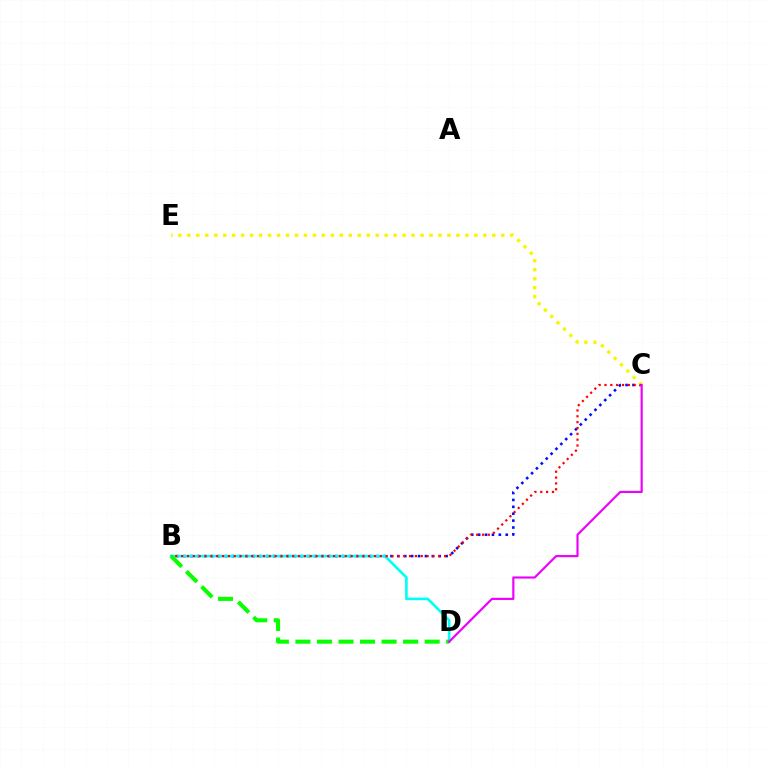{('B', 'C'): [{'color': '#0010ff', 'line_style': 'dotted', 'thickness': 1.87}, {'color': '#ff0000', 'line_style': 'dotted', 'thickness': 1.59}], ('B', 'D'): [{'color': '#00fff6', 'line_style': 'solid', 'thickness': 1.91}, {'color': '#08ff00', 'line_style': 'dashed', 'thickness': 2.93}], ('C', 'E'): [{'color': '#fcf500', 'line_style': 'dotted', 'thickness': 2.44}], ('C', 'D'): [{'color': '#ee00ff', 'line_style': 'solid', 'thickness': 1.56}]}